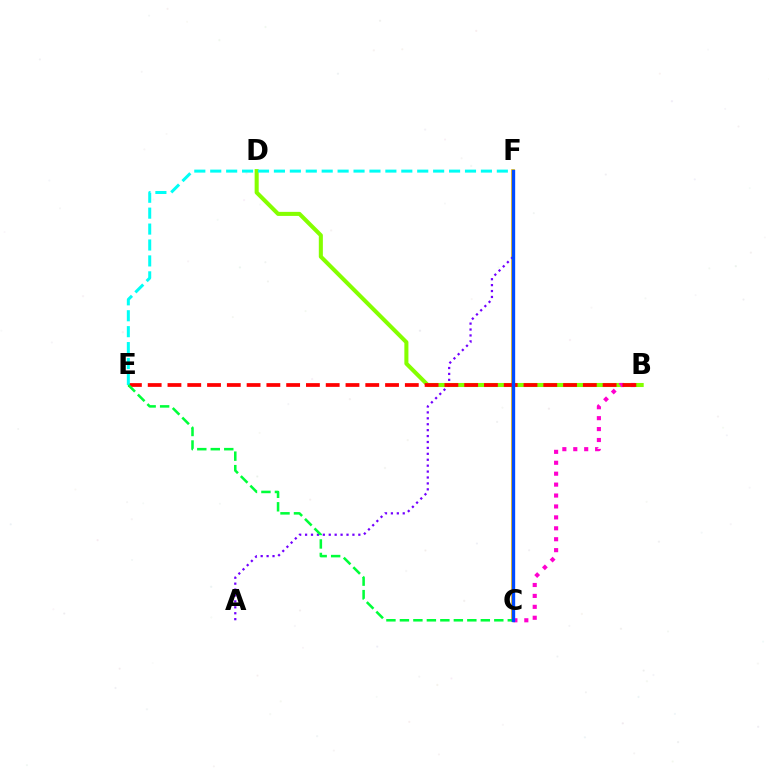{('B', 'D'): [{'color': '#84ff00', 'line_style': 'solid', 'thickness': 2.92}], ('B', 'C'): [{'color': '#ff00cf', 'line_style': 'dotted', 'thickness': 2.97}], ('C', 'F'): [{'color': '#ffbd00', 'line_style': 'solid', 'thickness': 2.69}, {'color': '#004bff', 'line_style': 'solid', 'thickness': 2.42}], ('A', 'F'): [{'color': '#7200ff', 'line_style': 'dotted', 'thickness': 1.61}], ('B', 'E'): [{'color': '#ff0000', 'line_style': 'dashed', 'thickness': 2.69}], ('E', 'F'): [{'color': '#00fff6', 'line_style': 'dashed', 'thickness': 2.16}], ('C', 'E'): [{'color': '#00ff39', 'line_style': 'dashed', 'thickness': 1.83}]}